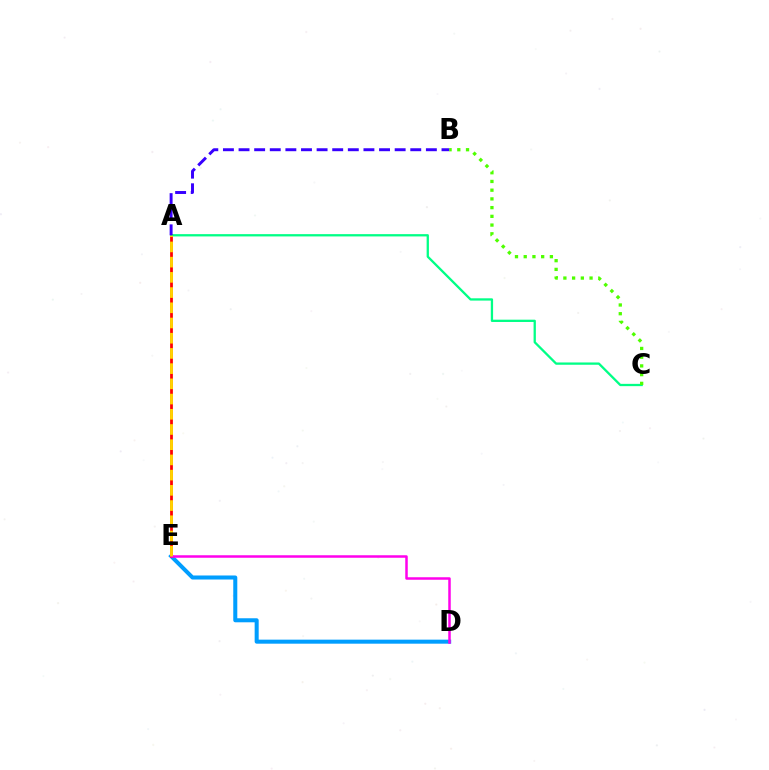{('D', 'E'): [{'color': '#009eff', 'line_style': 'solid', 'thickness': 2.9}, {'color': '#ff00ed', 'line_style': 'solid', 'thickness': 1.8}], ('A', 'E'): [{'color': '#ff0000', 'line_style': 'solid', 'thickness': 1.99}, {'color': '#ffd500', 'line_style': 'dashed', 'thickness': 2.07}], ('A', 'C'): [{'color': '#00ff86', 'line_style': 'solid', 'thickness': 1.65}], ('B', 'C'): [{'color': '#4fff00', 'line_style': 'dotted', 'thickness': 2.37}], ('A', 'B'): [{'color': '#3700ff', 'line_style': 'dashed', 'thickness': 2.12}]}